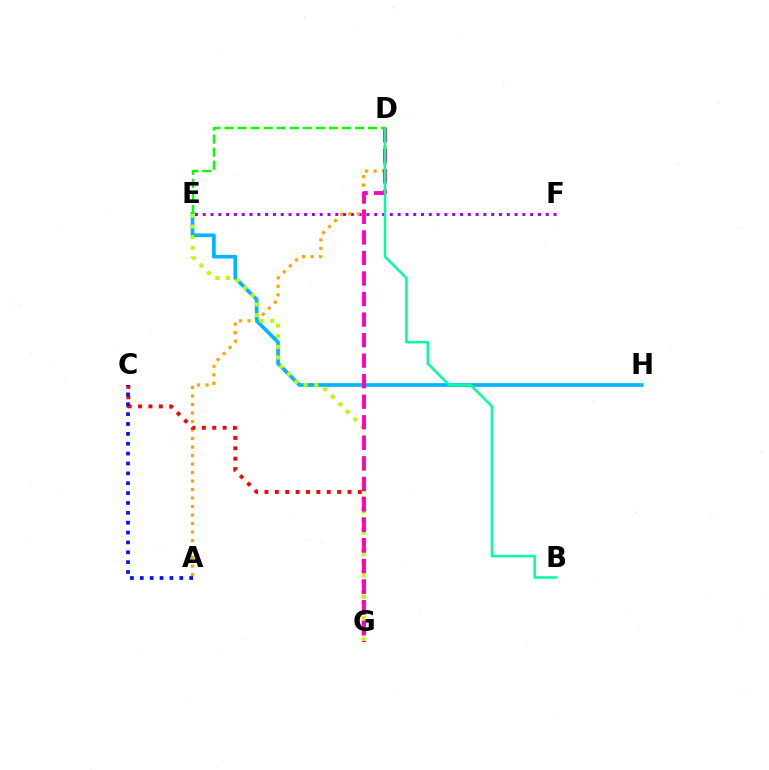{('E', 'F'): [{'color': '#9b00ff', 'line_style': 'dotted', 'thickness': 2.12}], ('A', 'D'): [{'color': '#ffa500', 'line_style': 'dotted', 'thickness': 2.31}], ('C', 'G'): [{'color': '#ff0000', 'line_style': 'dotted', 'thickness': 2.82}], ('E', 'H'): [{'color': '#00b5ff', 'line_style': 'solid', 'thickness': 2.66}], ('E', 'G'): [{'color': '#b3ff00', 'line_style': 'dotted', 'thickness': 2.89}], ('D', 'G'): [{'color': '#ff00bd', 'line_style': 'dashed', 'thickness': 2.79}], ('A', 'C'): [{'color': '#0010ff', 'line_style': 'dotted', 'thickness': 2.68}], ('B', 'D'): [{'color': '#00ff9d', 'line_style': 'solid', 'thickness': 1.8}], ('D', 'E'): [{'color': '#08ff00', 'line_style': 'dashed', 'thickness': 1.77}]}